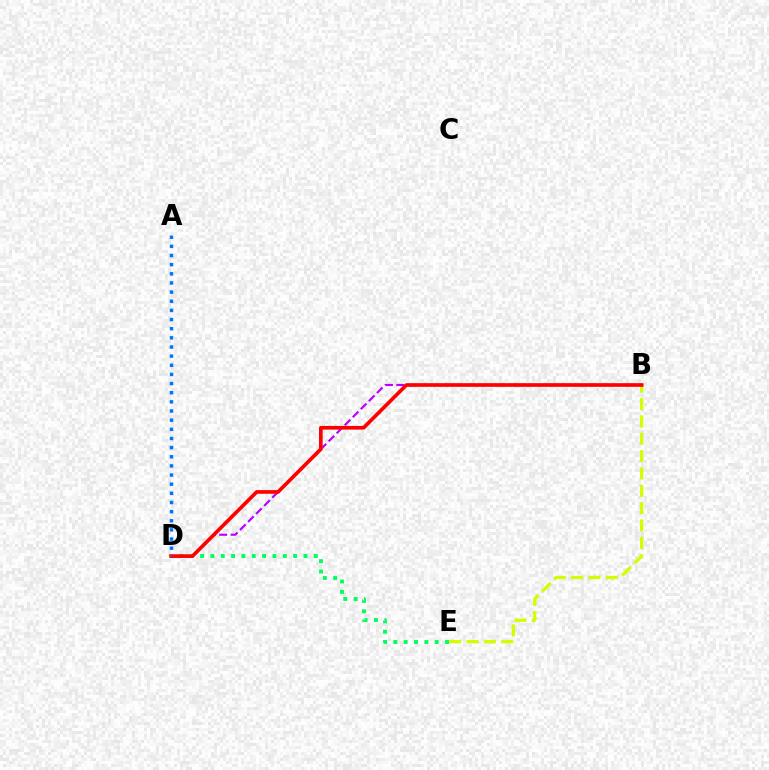{('D', 'E'): [{'color': '#00ff5c', 'line_style': 'dotted', 'thickness': 2.81}], ('B', 'D'): [{'color': '#b900ff', 'line_style': 'dashed', 'thickness': 1.55}, {'color': '#ff0000', 'line_style': 'solid', 'thickness': 2.64}], ('B', 'E'): [{'color': '#d1ff00', 'line_style': 'dashed', 'thickness': 2.36}], ('A', 'D'): [{'color': '#0074ff', 'line_style': 'dotted', 'thickness': 2.49}]}